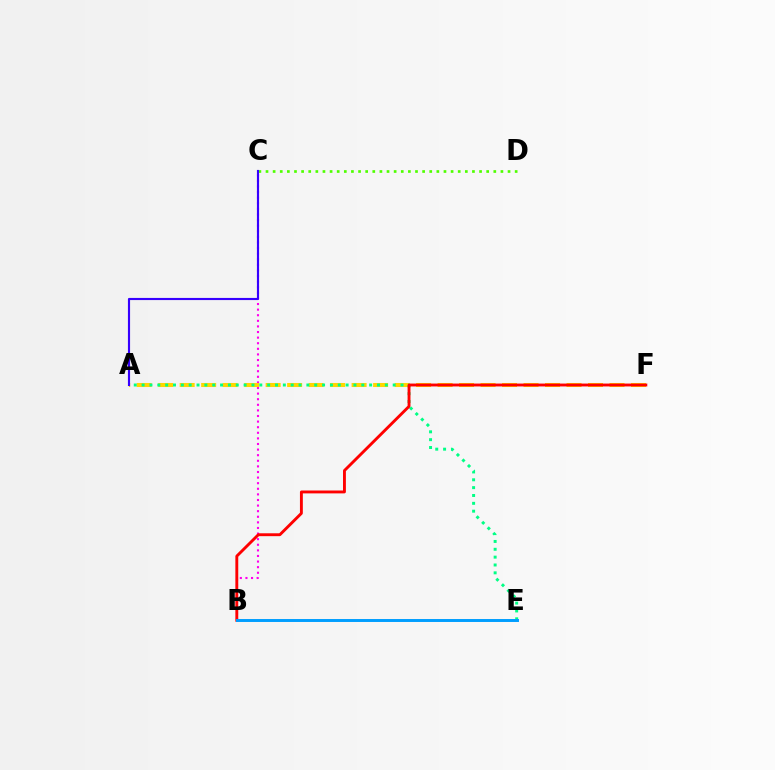{('C', 'D'): [{'color': '#4fff00', 'line_style': 'dotted', 'thickness': 1.93}], ('B', 'C'): [{'color': '#ff00ed', 'line_style': 'dotted', 'thickness': 1.52}], ('A', 'F'): [{'color': '#ffd500', 'line_style': 'dashed', 'thickness': 2.92}], ('A', 'E'): [{'color': '#00ff86', 'line_style': 'dotted', 'thickness': 2.13}], ('B', 'F'): [{'color': '#ff0000', 'line_style': 'solid', 'thickness': 2.08}], ('B', 'E'): [{'color': '#009eff', 'line_style': 'solid', 'thickness': 2.12}], ('A', 'C'): [{'color': '#3700ff', 'line_style': 'solid', 'thickness': 1.54}]}